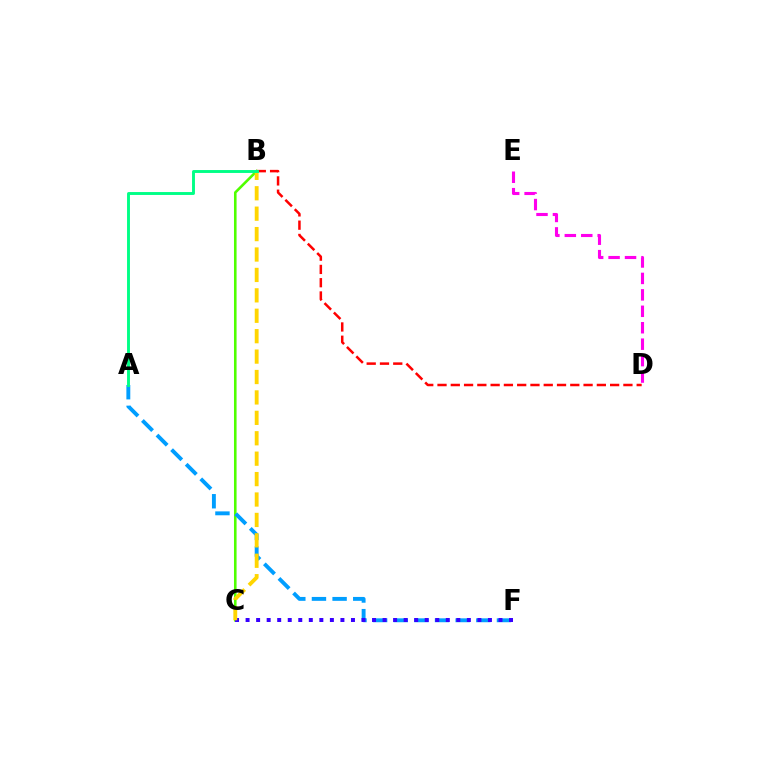{('B', 'C'): [{'color': '#4fff00', 'line_style': 'solid', 'thickness': 1.87}, {'color': '#ffd500', 'line_style': 'dashed', 'thickness': 2.77}], ('B', 'D'): [{'color': '#ff0000', 'line_style': 'dashed', 'thickness': 1.8}], ('A', 'F'): [{'color': '#009eff', 'line_style': 'dashed', 'thickness': 2.8}], ('C', 'F'): [{'color': '#3700ff', 'line_style': 'dotted', 'thickness': 2.86}], ('D', 'E'): [{'color': '#ff00ed', 'line_style': 'dashed', 'thickness': 2.23}], ('A', 'B'): [{'color': '#00ff86', 'line_style': 'solid', 'thickness': 2.09}]}